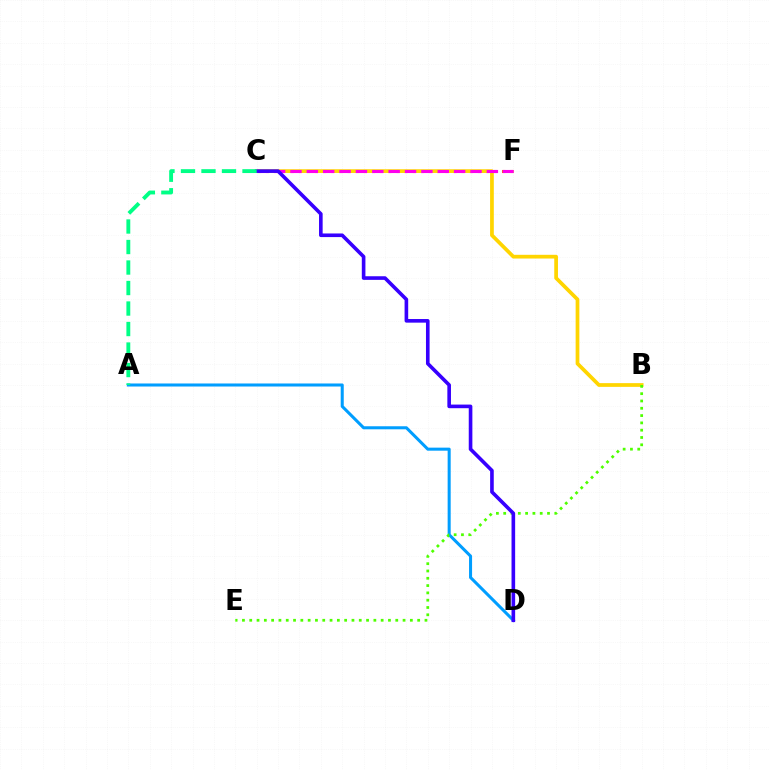{('C', 'F'): [{'color': '#ff0000', 'line_style': 'dotted', 'thickness': 2.21}, {'color': '#ff00ed', 'line_style': 'dashed', 'thickness': 2.22}], ('B', 'C'): [{'color': '#ffd500', 'line_style': 'solid', 'thickness': 2.68}], ('A', 'D'): [{'color': '#009eff', 'line_style': 'solid', 'thickness': 2.19}], ('B', 'E'): [{'color': '#4fff00', 'line_style': 'dotted', 'thickness': 1.98}], ('C', 'D'): [{'color': '#3700ff', 'line_style': 'solid', 'thickness': 2.61}], ('A', 'C'): [{'color': '#00ff86', 'line_style': 'dashed', 'thickness': 2.79}]}